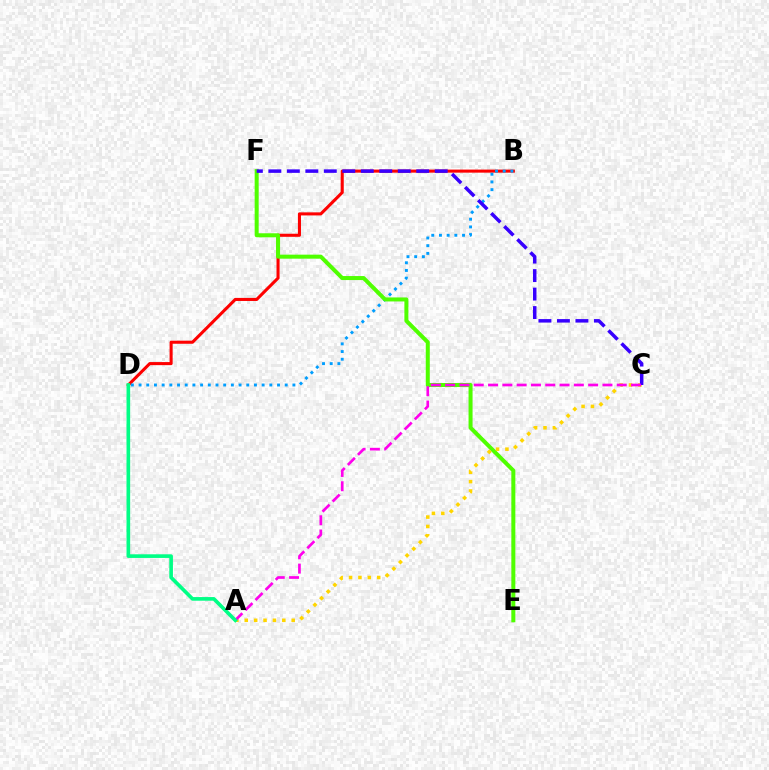{('B', 'D'): [{'color': '#ff0000', 'line_style': 'solid', 'thickness': 2.21}, {'color': '#009eff', 'line_style': 'dotted', 'thickness': 2.09}], ('E', 'F'): [{'color': '#4fff00', 'line_style': 'solid', 'thickness': 2.89}], ('A', 'C'): [{'color': '#ffd500', 'line_style': 'dotted', 'thickness': 2.55}, {'color': '#ff00ed', 'line_style': 'dashed', 'thickness': 1.94}], ('C', 'F'): [{'color': '#3700ff', 'line_style': 'dashed', 'thickness': 2.51}], ('A', 'D'): [{'color': '#00ff86', 'line_style': 'solid', 'thickness': 2.62}]}